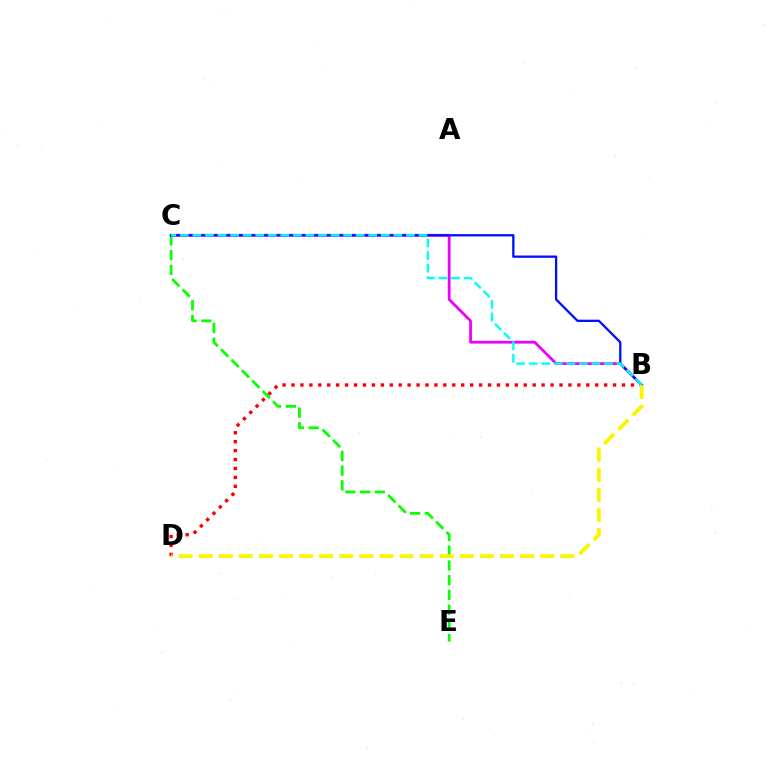{('C', 'E'): [{'color': '#08ff00', 'line_style': 'dashed', 'thickness': 2.0}], ('B', 'D'): [{'color': '#ff0000', 'line_style': 'dotted', 'thickness': 2.43}, {'color': '#fcf500', 'line_style': 'dashed', 'thickness': 2.73}], ('B', 'C'): [{'color': '#ee00ff', 'line_style': 'solid', 'thickness': 2.0}, {'color': '#0010ff', 'line_style': 'solid', 'thickness': 1.65}, {'color': '#00fff6', 'line_style': 'dashed', 'thickness': 1.71}]}